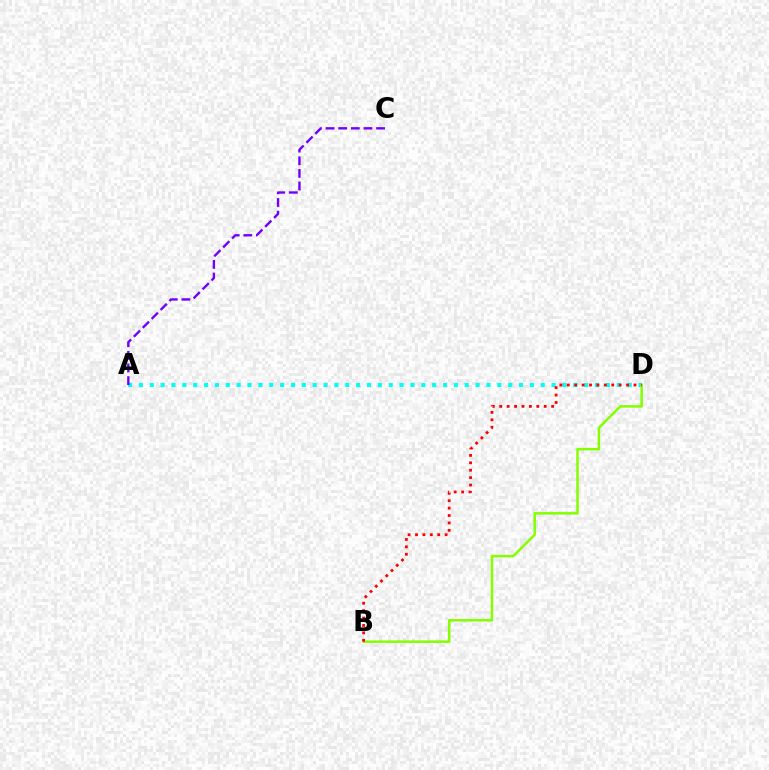{('A', 'D'): [{'color': '#00fff6', 'line_style': 'dotted', 'thickness': 2.95}], ('A', 'C'): [{'color': '#7200ff', 'line_style': 'dashed', 'thickness': 1.72}], ('B', 'D'): [{'color': '#84ff00', 'line_style': 'solid', 'thickness': 1.8}, {'color': '#ff0000', 'line_style': 'dotted', 'thickness': 2.01}]}